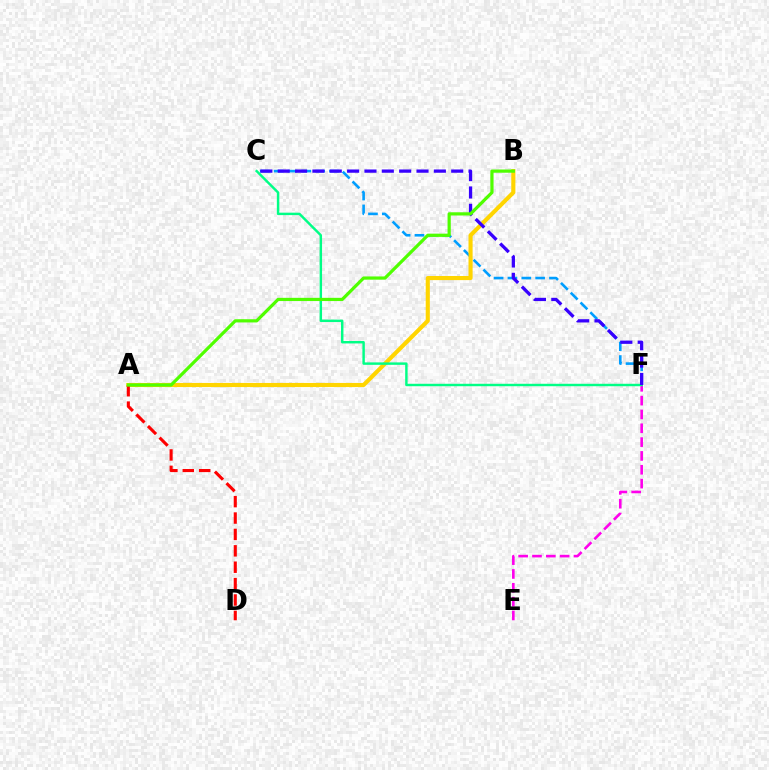{('E', 'F'): [{'color': '#ff00ed', 'line_style': 'dashed', 'thickness': 1.88}], ('C', 'F'): [{'color': '#009eff', 'line_style': 'dashed', 'thickness': 1.88}, {'color': '#00ff86', 'line_style': 'solid', 'thickness': 1.75}, {'color': '#3700ff', 'line_style': 'dashed', 'thickness': 2.36}], ('A', 'B'): [{'color': '#ffd500', 'line_style': 'solid', 'thickness': 2.96}, {'color': '#4fff00', 'line_style': 'solid', 'thickness': 2.32}], ('A', 'D'): [{'color': '#ff0000', 'line_style': 'dashed', 'thickness': 2.23}]}